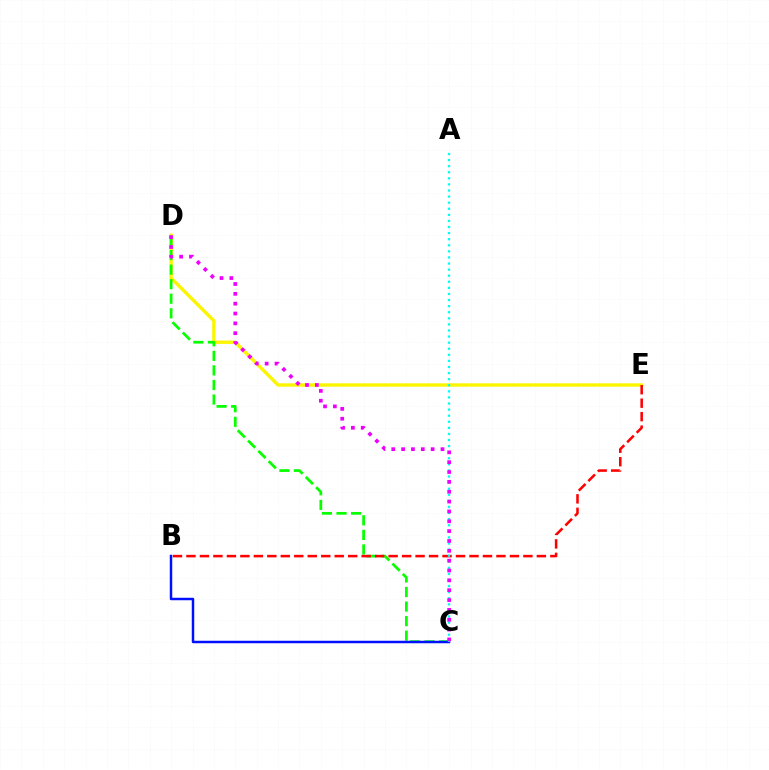{('D', 'E'): [{'color': '#fcf500', 'line_style': 'solid', 'thickness': 2.43}], ('C', 'D'): [{'color': '#08ff00', 'line_style': 'dashed', 'thickness': 1.98}, {'color': '#ee00ff', 'line_style': 'dotted', 'thickness': 2.68}], ('B', 'E'): [{'color': '#ff0000', 'line_style': 'dashed', 'thickness': 1.83}], ('B', 'C'): [{'color': '#0010ff', 'line_style': 'solid', 'thickness': 1.78}], ('A', 'C'): [{'color': '#00fff6', 'line_style': 'dotted', 'thickness': 1.65}]}